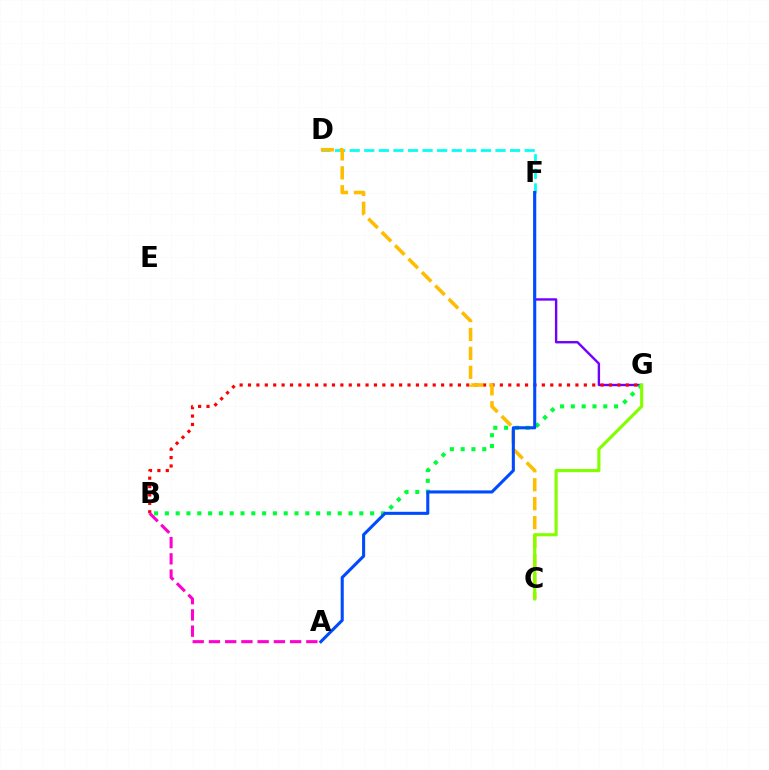{('D', 'F'): [{'color': '#00fff6', 'line_style': 'dashed', 'thickness': 1.98}], ('F', 'G'): [{'color': '#7200ff', 'line_style': 'solid', 'thickness': 1.72}], ('B', 'G'): [{'color': '#ff0000', 'line_style': 'dotted', 'thickness': 2.28}, {'color': '#00ff39', 'line_style': 'dotted', 'thickness': 2.94}], ('C', 'D'): [{'color': '#ffbd00', 'line_style': 'dashed', 'thickness': 2.57}], ('A', 'F'): [{'color': '#004bff', 'line_style': 'solid', 'thickness': 2.21}], ('A', 'B'): [{'color': '#ff00cf', 'line_style': 'dashed', 'thickness': 2.21}], ('C', 'G'): [{'color': '#84ff00', 'line_style': 'solid', 'thickness': 2.26}]}